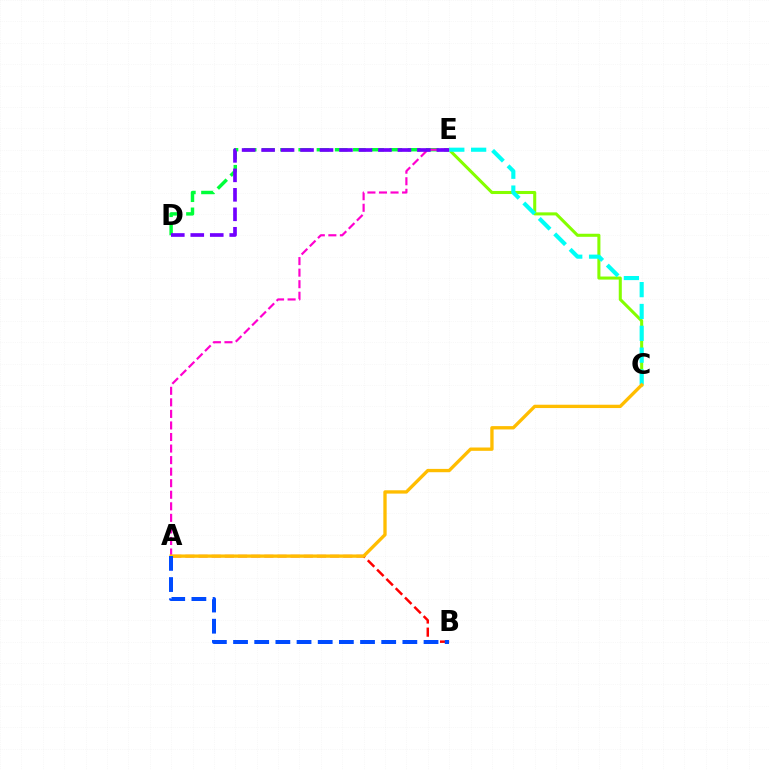{('D', 'E'): [{'color': '#00ff39', 'line_style': 'dashed', 'thickness': 2.47}, {'color': '#7200ff', 'line_style': 'dashed', 'thickness': 2.65}], ('C', 'E'): [{'color': '#84ff00', 'line_style': 'solid', 'thickness': 2.2}, {'color': '#00fff6', 'line_style': 'dashed', 'thickness': 2.97}], ('A', 'B'): [{'color': '#ff0000', 'line_style': 'dashed', 'thickness': 1.79}, {'color': '#004bff', 'line_style': 'dashed', 'thickness': 2.88}], ('A', 'E'): [{'color': '#ff00cf', 'line_style': 'dashed', 'thickness': 1.57}], ('A', 'C'): [{'color': '#ffbd00', 'line_style': 'solid', 'thickness': 2.39}]}